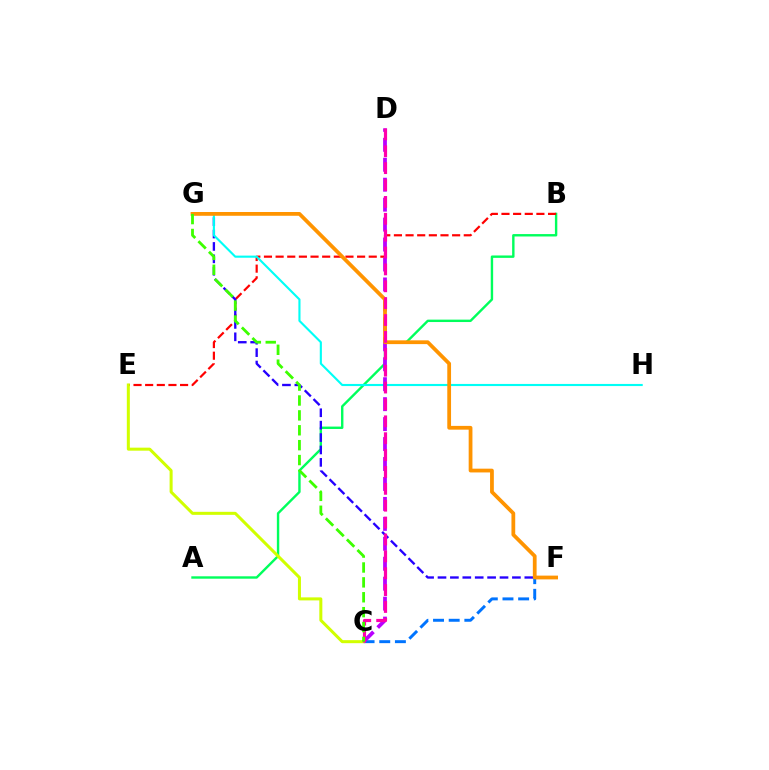{('A', 'B'): [{'color': '#00ff5c', 'line_style': 'solid', 'thickness': 1.73}], ('B', 'E'): [{'color': '#ff0000', 'line_style': 'dashed', 'thickness': 1.58}], ('C', 'F'): [{'color': '#0074ff', 'line_style': 'dashed', 'thickness': 2.13}], ('F', 'G'): [{'color': '#2500ff', 'line_style': 'dashed', 'thickness': 1.68}, {'color': '#ff9400', 'line_style': 'solid', 'thickness': 2.71}], ('C', 'E'): [{'color': '#d1ff00', 'line_style': 'solid', 'thickness': 2.18}], ('G', 'H'): [{'color': '#00fff6', 'line_style': 'solid', 'thickness': 1.53}], ('C', 'D'): [{'color': '#b900ff', 'line_style': 'dashed', 'thickness': 2.71}, {'color': '#ff00ac', 'line_style': 'dashed', 'thickness': 2.29}], ('C', 'G'): [{'color': '#3dff00', 'line_style': 'dashed', 'thickness': 2.02}]}